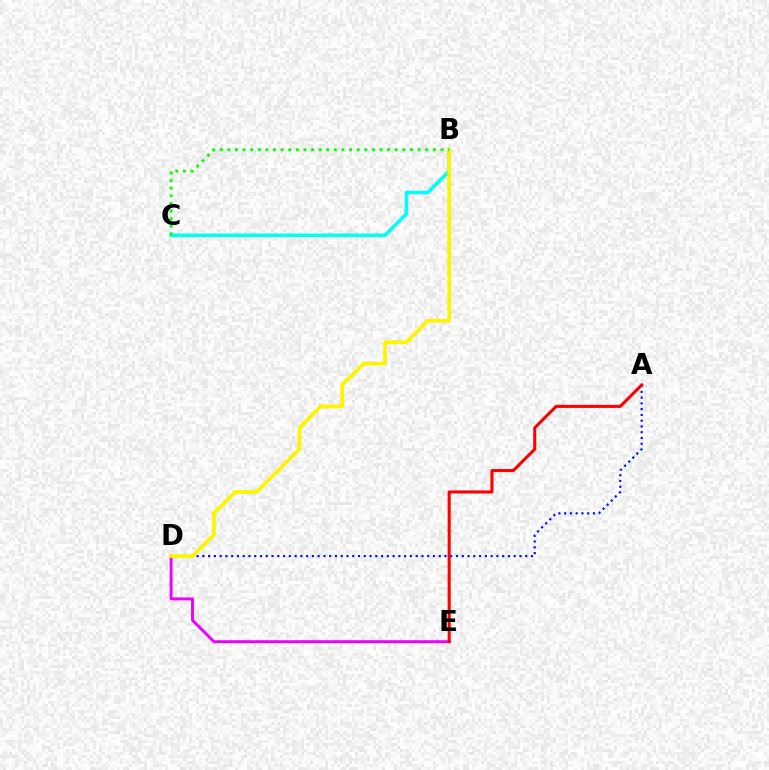{('B', 'C'): [{'color': '#00fff6', 'line_style': 'solid', 'thickness': 2.54}, {'color': '#08ff00', 'line_style': 'dotted', 'thickness': 2.07}], ('D', 'E'): [{'color': '#ee00ff', 'line_style': 'solid', 'thickness': 2.1}], ('A', 'D'): [{'color': '#0010ff', 'line_style': 'dotted', 'thickness': 1.57}], ('B', 'D'): [{'color': '#fcf500', 'line_style': 'solid', 'thickness': 2.69}], ('A', 'E'): [{'color': '#ff0000', 'line_style': 'solid', 'thickness': 2.2}]}